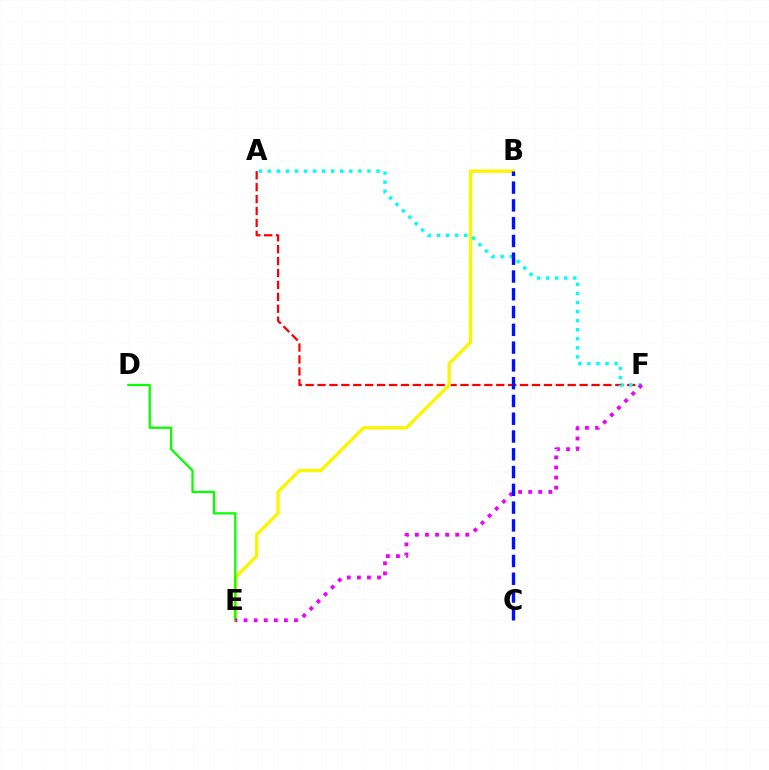{('A', 'F'): [{'color': '#ff0000', 'line_style': 'dashed', 'thickness': 1.62}, {'color': '#00fff6', 'line_style': 'dotted', 'thickness': 2.46}], ('B', 'E'): [{'color': '#fcf500', 'line_style': 'solid', 'thickness': 2.4}], ('D', 'E'): [{'color': '#08ff00', 'line_style': 'solid', 'thickness': 1.63}], ('E', 'F'): [{'color': '#ee00ff', 'line_style': 'dotted', 'thickness': 2.74}], ('B', 'C'): [{'color': '#0010ff', 'line_style': 'dashed', 'thickness': 2.42}]}